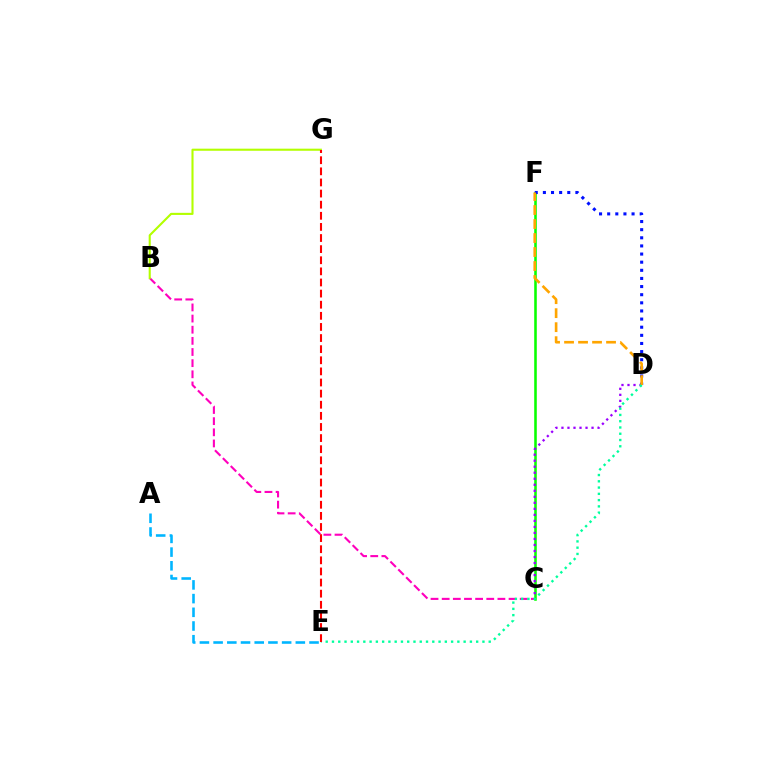{('C', 'F'): [{'color': '#08ff00', 'line_style': 'solid', 'thickness': 1.85}], ('D', 'F'): [{'color': '#0010ff', 'line_style': 'dotted', 'thickness': 2.21}, {'color': '#ffa500', 'line_style': 'dashed', 'thickness': 1.9}], ('B', 'C'): [{'color': '#ff00bd', 'line_style': 'dashed', 'thickness': 1.51}], ('B', 'G'): [{'color': '#b3ff00', 'line_style': 'solid', 'thickness': 1.51}], ('C', 'D'): [{'color': '#9b00ff', 'line_style': 'dotted', 'thickness': 1.64}], ('A', 'E'): [{'color': '#00b5ff', 'line_style': 'dashed', 'thickness': 1.86}], ('D', 'E'): [{'color': '#00ff9d', 'line_style': 'dotted', 'thickness': 1.7}], ('E', 'G'): [{'color': '#ff0000', 'line_style': 'dashed', 'thickness': 1.51}]}